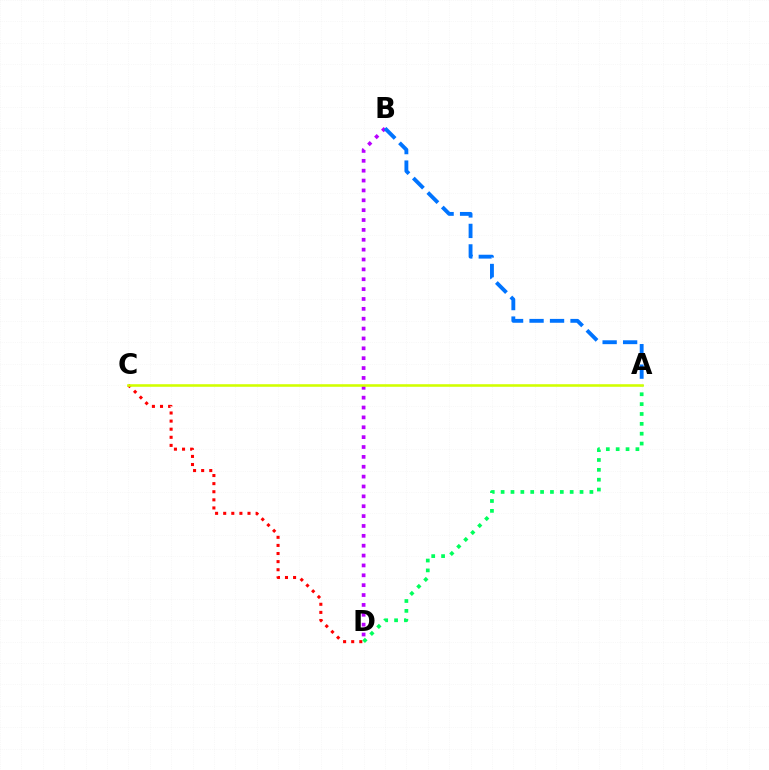{('B', 'D'): [{'color': '#b900ff', 'line_style': 'dotted', 'thickness': 2.68}], ('C', 'D'): [{'color': '#ff0000', 'line_style': 'dotted', 'thickness': 2.2}], ('A', 'B'): [{'color': '#0074ff', 'line_style': 'dashed', 'thickness': 2.78}], ('A', 'D'): [{'color': '#00ff5c', 'line_style': 'dotted', 'thickness': 2.68}], ('A', 'C'): [{'color': '#d1ff00', 'line_style': 'solid', 'thickness': 1.86}]}